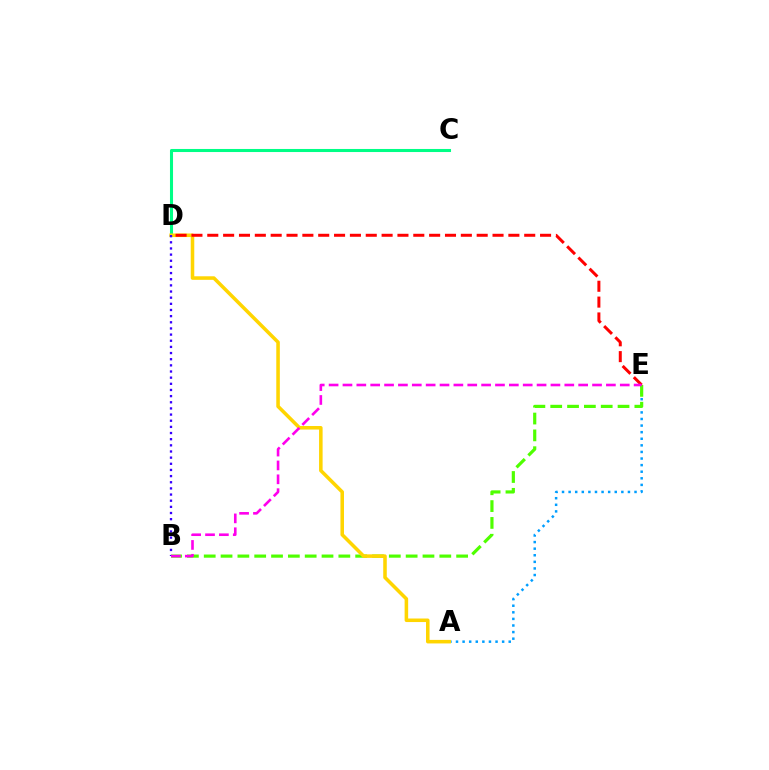{('A', 'E'): [{'color': '#009eff', 'line_style': 'dotted', 'thickness': 1.79}], ('C', 'D'): [{'color': '#00ff86', 'line_style': 'solid', 'thickness': 2.2}], ('B', 'E'): [{'color': '#4fff00', 'line_style': 'dashed', 'thickness': 2.29}, {'color': '#ff00ed', 'line_style': 'dashed', 'thickness': 1.88}], ('A', 'D'): [{'color': '#ffd500', 'line_style': 'solid', 'thickness': 2.55}], ('D', 'E'): [{'color': '#ff0000', 'line_style': 'dashed', 'thickness': 2.15}], ('B', 'D'): [{'color': '#3700ff', 'line_style': 'dotted', 'thickness': 1.67}]}